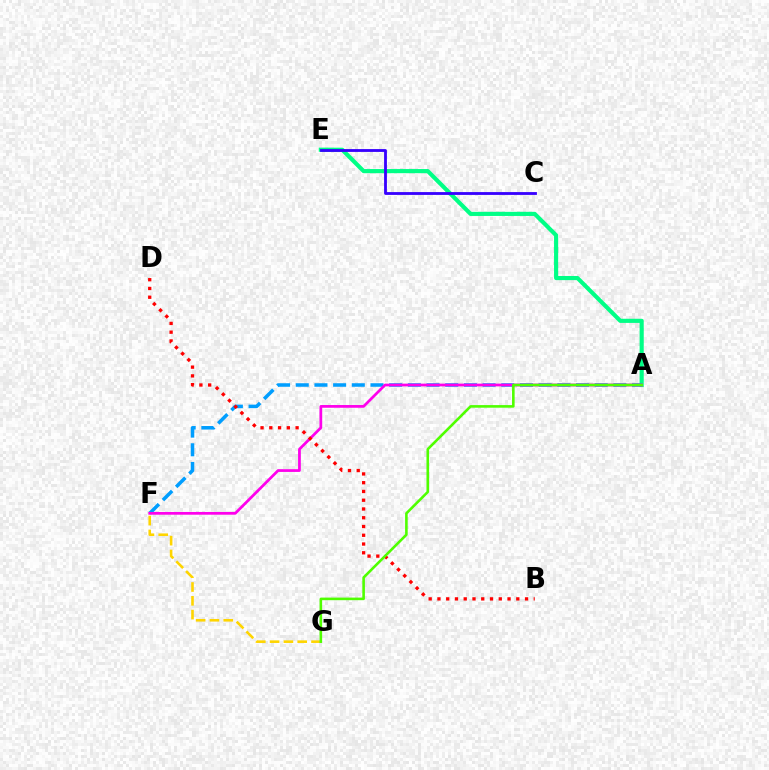{('A', 'E'): [{'color': '#00ff86', 'line_style': 'solid', 'thickness': 2.98}], ('C', 'E'): [{'color': '#3700ff', 'line_style': 'solid', 'thickness': 2.03}], ('A', 'F'): [{'color': '#009eff', 'line_style': 'dashed', 'thickness': 2.54}, {'color': '#ff00ed', 'line_style': 'solid', 'thickness': 1.97}], ('B', 'D'): [{'color': '#ff0000', 'line_style': 'dotted', 'thickness': 2.38}], ('F', 'G'): [{'color': '#ffd500', 'line_style': 'dashed', 'thickness': 1.88}], ('A', 'G'): [{'color': '#4fff00', 'line_style': 'solid', 'thickness': 1.87}]}